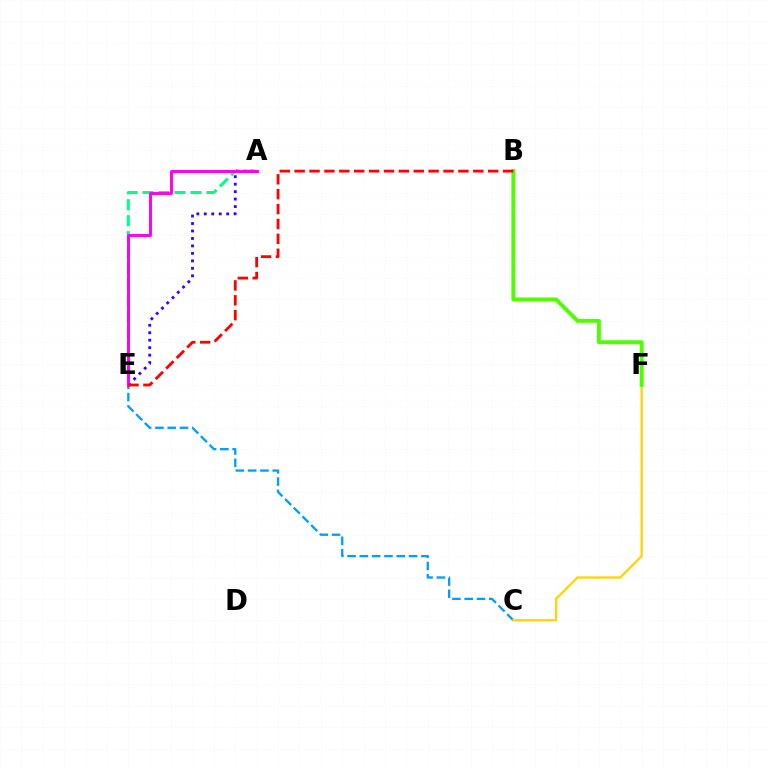{('C', 'E'): [{'color': '#009eff', 'line_style': 'dashed', 'thickness': 1.67}], ('C', 'F'): [{'color': '#ffd500', 'line_style': 'solid', 'thickness': 1.64}], ('B', 'F'): [{'color': '#4fff00', 'line_style': 'solid', 'thickness': 2.83}], ('A', 'E'): [{'color': '#3700ff', 'line_style': 'dotted', 'thickness': 2.03}, {'color': '#00ff86', 'line_style': 'dashed', 'thickness': 2.17}, {'color': '#ff00ed', 'line_style': 'solid', 'thickness': 2.11}], ('B', 'E'): [{'color': '#ff0000', 'line_style': 'dashed', 'thickness': 2.02}]}